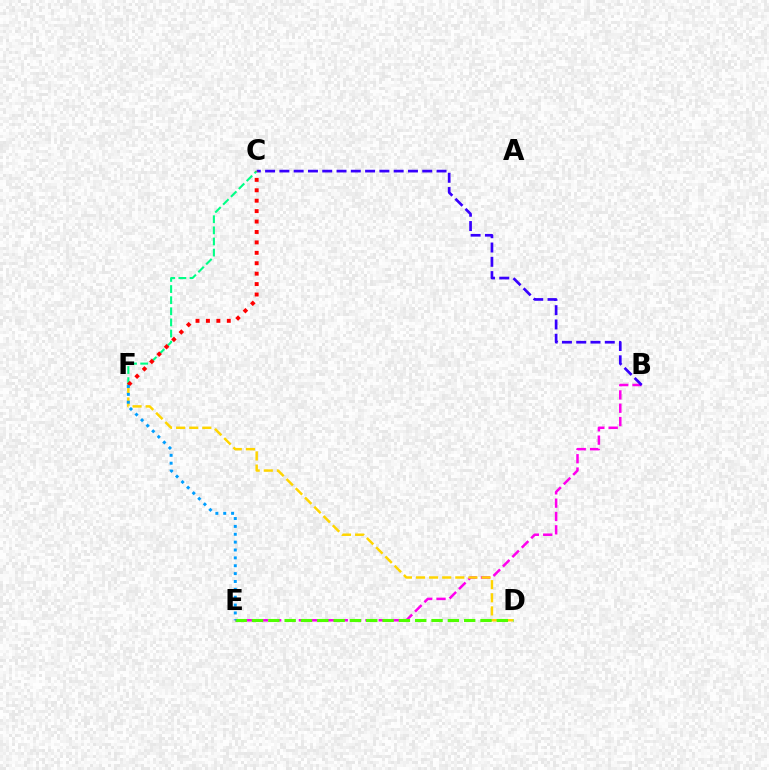{('B', 'E'): [{'color': '#ff00ed', 'line_style': 'dashed', 'thickness': 1.81}], ('D', 'F'): [{'color': '#ffd500', 'line_style': 'dashed', 'thickness': 1.78}], ('B', 'C'): [{'color': '#3700ff', 'line_style': 'dashed', 'thickness': 1.94}], ('D', 'E'): [{'color': '#4fff00', 'line_style': 'dashed', 'thickness': 2.22}], ('C', 'F'): [{'color': '#00ff86', 'line_style': 'dashed', 'thickness': 1.51}, {'color': '#ff0000', 'line_style': 'dotted', 'thickness': 2.83}], ('E', 'F'): [{'color': '#009eff', 'line_style': 'dotted', 'thickness': 2.14}]}